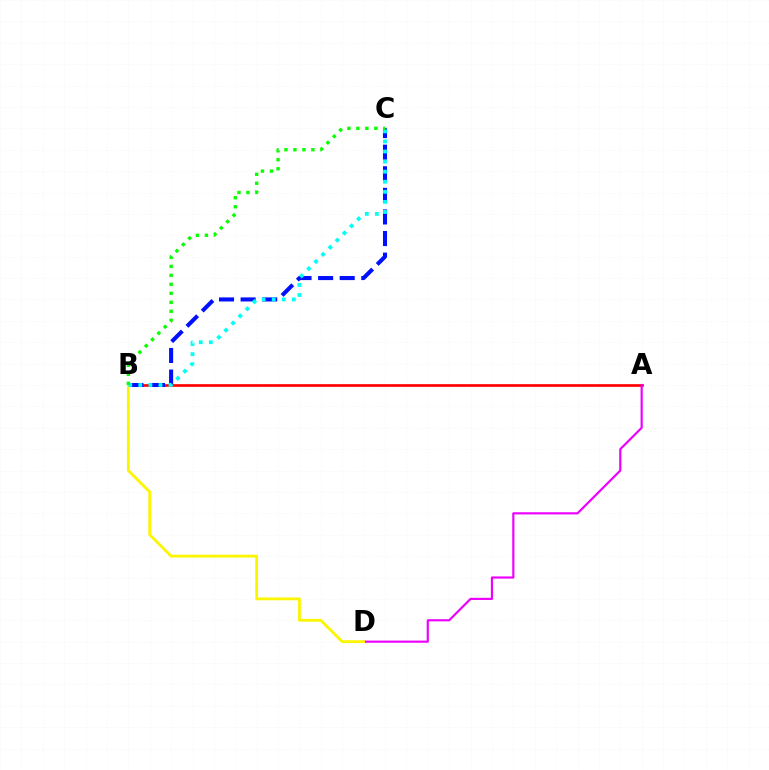{('A', 'B'): [{'color': '#ff0000', 'line_style': 'solid', 'thickness': 1.93}], ('A', 'D'): [{'color': '#ee00ff', 'line_style': 'solid', 'thickness': 1.57}], ('B', 'C'): [{'color': '#0010ff', 'line_style': 'dashed', 'thickness': 2.93}, {'color': '#00fff6', 'line_style': 'dotted', 'thickness': 2.74}, {'color': '#08ff00', 'line_style': 'dotted', 'thickness': 2.44}], ('B', 'D'): [{'color': '#fcf500', 'line_style': 'solid', 'thickness': 2.03}]}